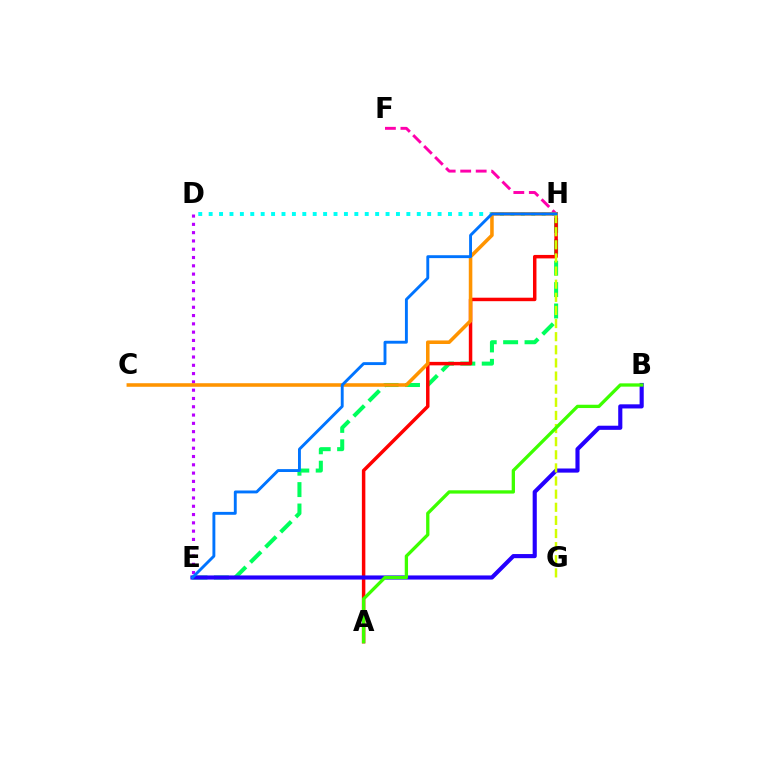{('E', 'H'): [{'color': '#00ff5c', 'line_style': 'dashed', 'thickness': 2.91}, {'color': '#0074ff', 'line_style': 'solid', 'thickness': 2.08}], ('A', 'H'): [{'color': '#ff0000', 'line_style': 'solid', 'thickness': 2.5}], ('D', 'H'): [{'color': '#00fff6', 'line_style': 'dotted', 'thickness': 2.83}], ('F', 'H'): [{'color': '#ff00ac', 'line_style': 'dashed', 'thickness': 2.11}], ('D', 'E'): [{'color': '#b900ff', 'line_style': 'dotted', 'thickness': 2.25}], ('B', 'E'): [{'color': '#2500ff', 'line_style': 'solid', 'thickness': 2.97}], ('C', 'H'): [{'color': '#ff9400', 'line_style': 'solid', 'thickness': 2.56}], ('G', 'H'): [{'color': '#d1ff00', 'line_style': 'dashed', 'thickness': 1.78}], ('A', 'B'): [{'color': '#3dff00', 'line_style': 'solid', 'thickness': 2.37}]}